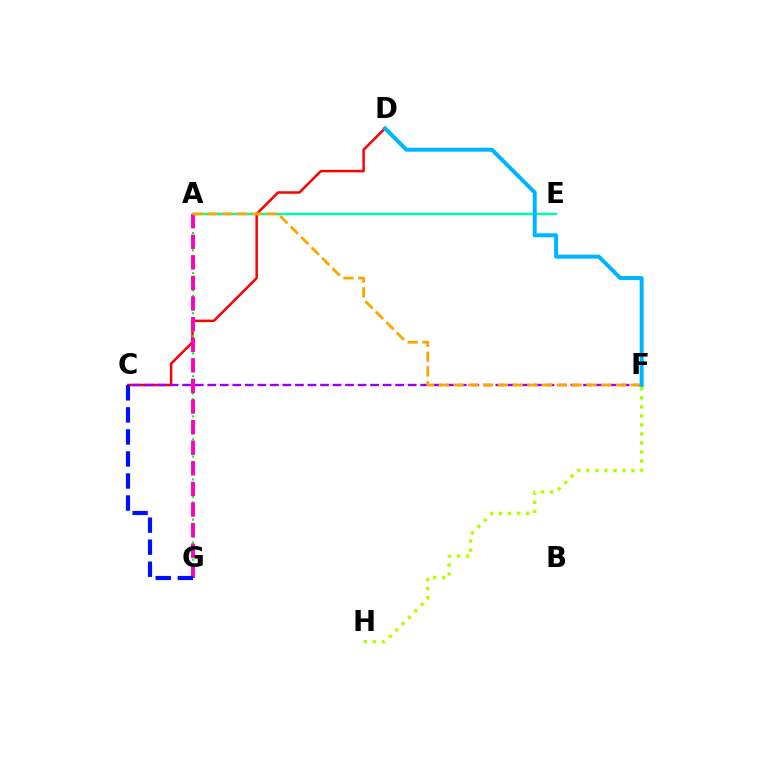{('C', 'D'): [{'color': '#ff0000', 'line_style': 'solid', 'thickness': 1.8}], ('A', 'E'): [{'color': '#00ff9d', 'line_style': 'solid', 'thickness': 1.73}], ('C', 'F'): [{'color': '#9b00ff', 'line_style': 'dashed', 'thickness': 1.7}], ('A', 'G'): [{'color': '#08ff00', 'line_style': 'dotted', 'thickness': 1.56}, {'color': '#ff00bd', 'line_style': 'dashed', 'thickness': 2.8}], ('C', 'G'): [{'color': '#0010ff', 'line_style': 'dashed', 'thickness': 2.99}], ('F', 'H'): [{'color': '#b3ff00', 'line_style': 'dotted', 'thickness': 2.46}], ('A', 'F'): [{'color': '#ffa500', 'line_style': 'dashed', 'thickness': 2.01}], ('D', 'F'): [{'color': '#00b5ff', 'line_style': 'solid', 'thickness': 2.87}]}